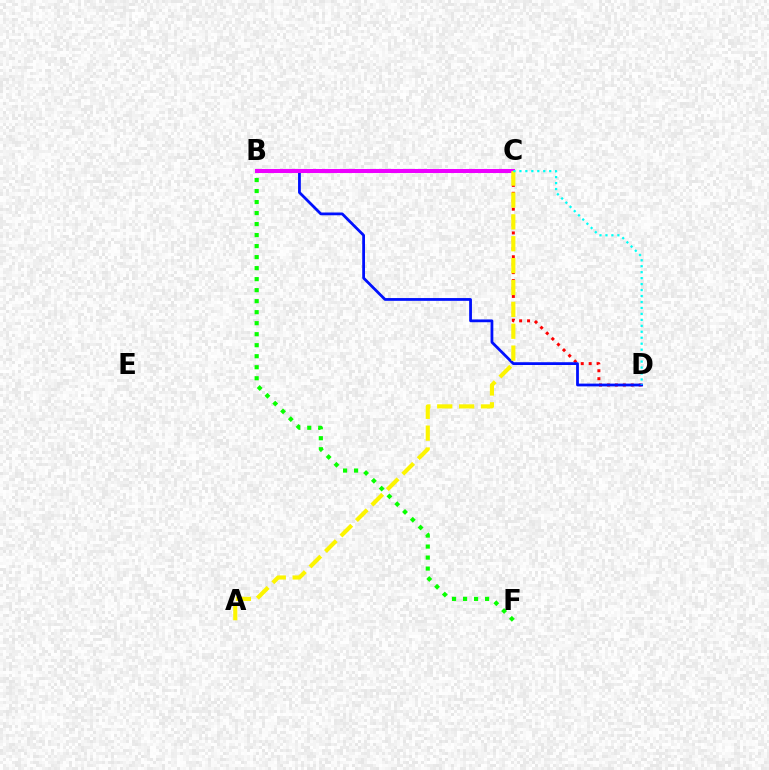{('C', 'D'): [{'color': '#ff0000', 'line_style': 'dotted', 'thickness': 2.16}, {'color': '#00fff6', 'line_style': 'dotted', 'thickness': 1.62}], ('B', 'F'): [{'color': '#08ff00', 'line_style': 'dotted', 'thickness': 2.99}], ('B', 'D'): [{'color': '#0010ff', 'line_style': 'solid', 'thickness': 2.0}], ('B', 'C'): [{'color': '#ee00ff', 'line_style': 'solid', 'thickness': 2.91}], ('A', 'C'): [{'color': '#fcf500', 'line_style': 'dashed', 'thickness': 2.97}]}